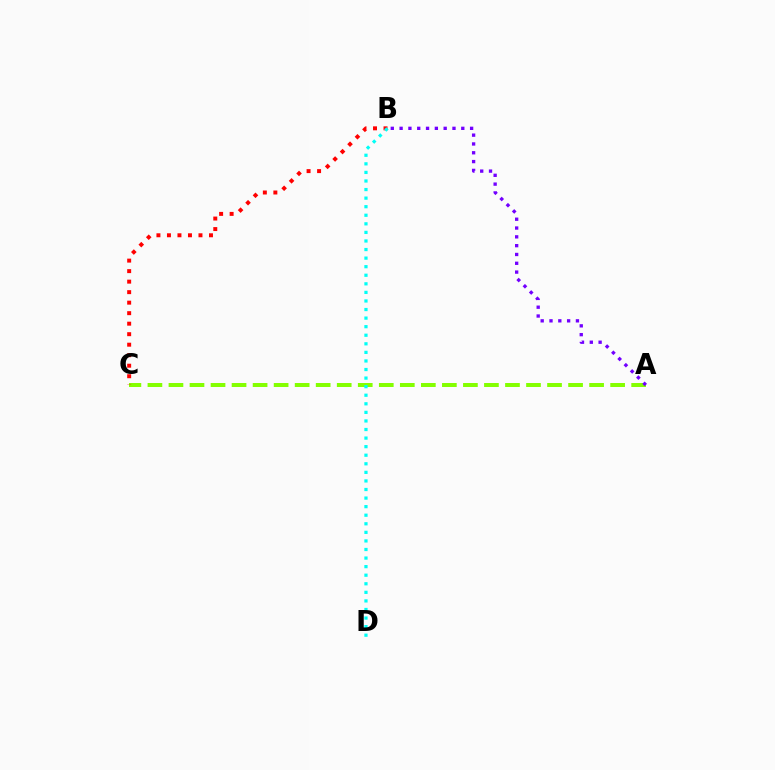{('A', 'C'): [{'color': '#84ff00', 'line_style': 'dashed', 'thickness': 2.86}], ('B', 'C'): [{'color': '#ff0000', 'line_style': 'dotted', 'thickness': 2.86}], ('A', 'B'): [{'color': '#7200ff', 'line_style': 'dotted', 'thickness': 2.39}], ('B', 'D'): [{'color': '#00fff6', 'line_style': 'dotted', 'thickness': 2.33}]}